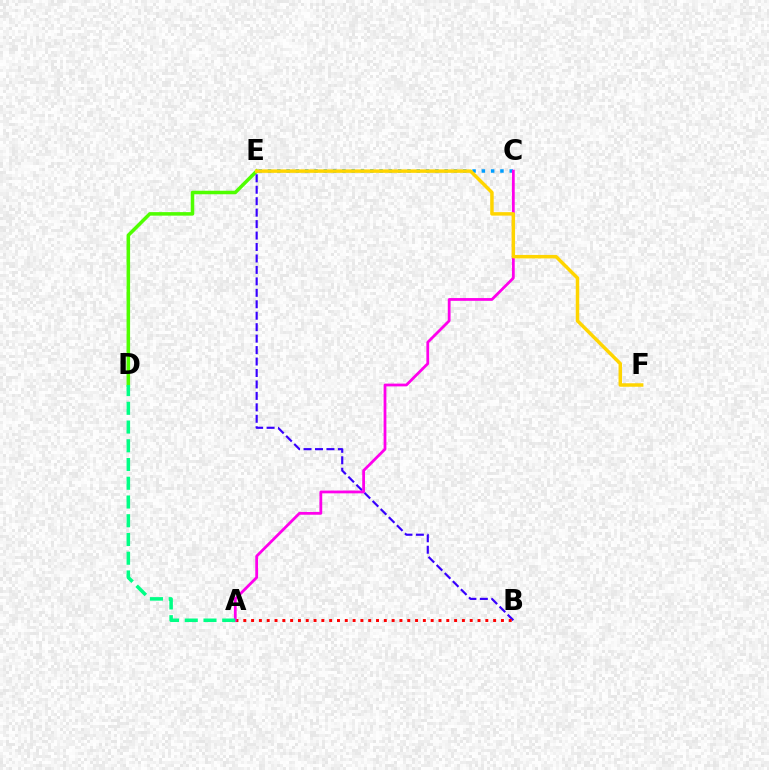{('C', 'E'): [{'color': '#009eff', 'line_style': 'dotted', 'thickness': 2.53}], ('D', 'E'): [{'color': '#4fff00', 'line_style': 'solid', 'thickness': 2.54}], ('B', 'E'): [{'color': '#3700ff', 'line_style': 'dashed', 'thickness': 1.56}], ('A', 'B'): [{'color': '#ff0000', 'line_style': 'dotted', 'thickness': 2.12}], ('A', 'C'): [{'color': '#ff00ed', 'line_style': 'solid', 'thickness': 2.0}], ('E', 'F'): [{'color': '#ffd500', 'line_style': 'solid', 'thickness': 2.5}], ('A', 'D'): [{'color': '#00ff86', 'line_style': 'dashed', 'thickness': 2.55}]}